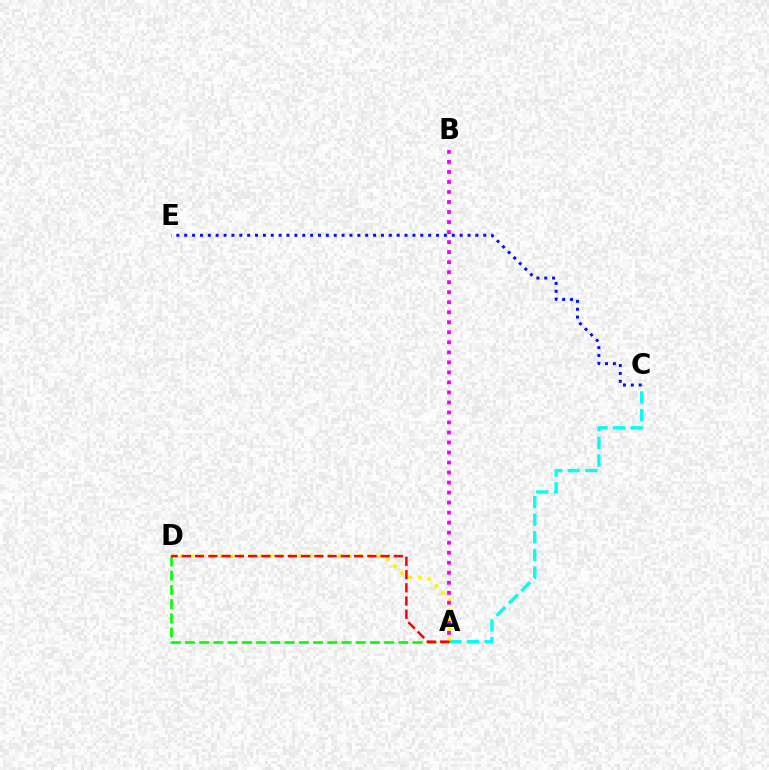{('A', 'C'): [{'color': '#00fff6', 'line_style': 'dashed', 'thickness': 2.39}], ('C', 'E'): [{'color': '#0010ff', 'line_style': 'dotted', 'thickness': 2.14}], ('A', 'D'): [{'color': '#fcf500', 'line_style': 'dotted', 'thickness': 2.68}, {'color': '#08ff00', 'line_style': 'dashed', 'thickness': 1.93}, {'color': '#ff0000', 'line_style': 'dashed', 'thickness': 1.8}], ('A', 'B'): [{'color': '#ee00ff', 'line_style': 'dotted', 'thickness': 2.72}]}